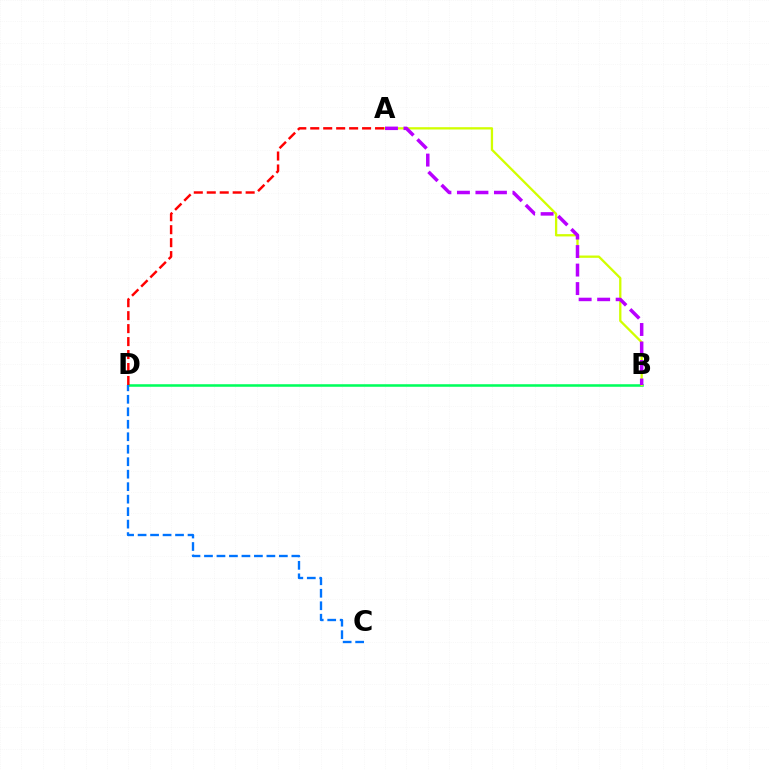{('B', 'D'): [{'color': '#00ff5c', 'line_style': 'solid', 'thickness': 1.83}], ('C', 'D'): [{'color': '#0074ff', 'line_style': 'dashed', 'thickness': 1.7}], ('A', 'B'): [{'color': '#d1ff00', 'line_style': 'solid', 'thickness': 1.66}, {'color': '#b900ff', 'line_style': 'dashed', 'thickness': 2.51}], ('A', 'D'): [{'color': '#ff0000', 'line_style': 'dashed', 'thickness': 1.76}]}